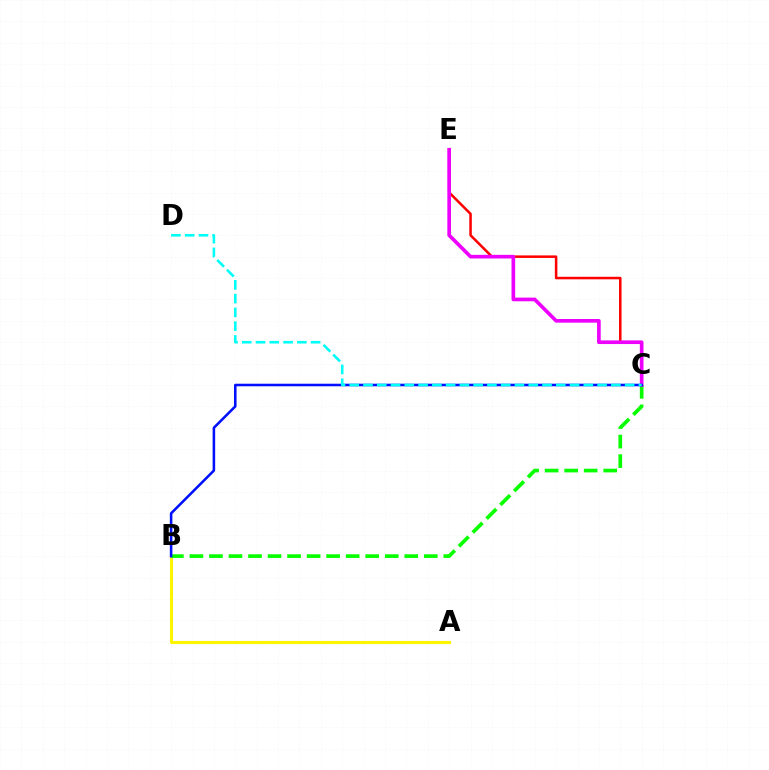{('C', 'E'): [{'color': '#ff0000', 'line_style': 'solid', 'thickness': 1.82}, {'color': '#ee00ff', 'line_style': 'solid', 'thickness': 2.63}], ('A', 'B'): [{'color': '#fcf500', 'line_style': 'solid', 'thickness': 2.2}], ('B', 'C'): [{'color': '#08ff00', 'line_style': 'dashed', 'thickness': 2.65}, {'color': '#0010ff', 'line_style': 'solid', 'thickness': 1.84}], ('C', 'D'): [{'color': '#00fff6', 'line_style': 'dashed', 'thickness': 1.87}]}